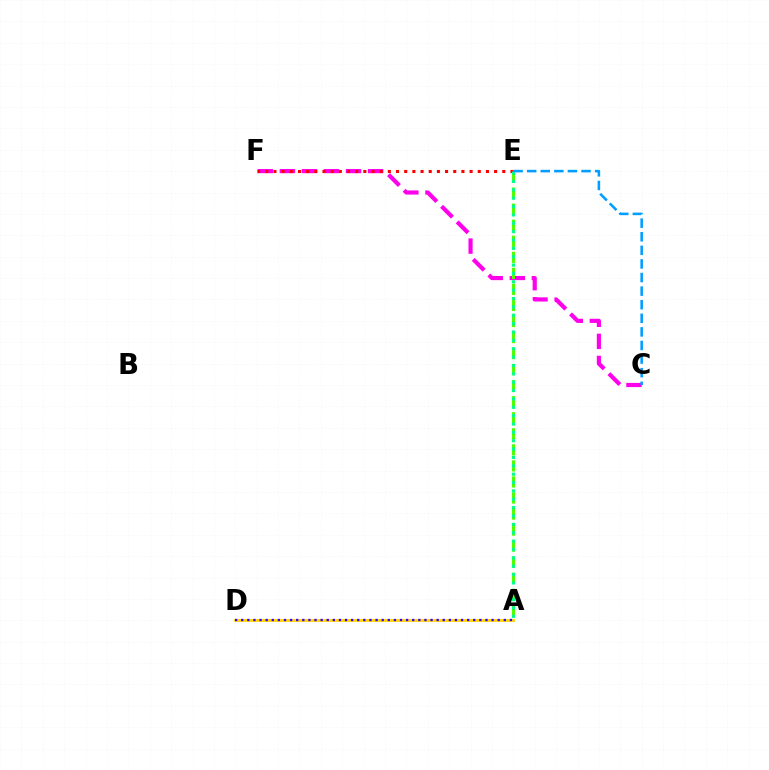{('A', 'D'): [{'color': '#ffd500', 'line_style': 'solid', 'thickness': 2.02}, {'color': '#3700ff', 'line_style': 'dotted', 'thickness': 1.66}], ('C', 'F'): [{'color': '#ff00ed', 'line_style': 'dashed', 'thickness': 3.0}], ('A', 'E'): [{'color': '#4fff00', 'line_style': 'dashed', 'thickness': 2.18}, {'color': '#00ff86', 'line_style': 'dotted', 'thickness': 2.27}], ('E', 'F'): [{'color': '#ff0000', 'line_style': 'dotted', 'thickness': 2.22}], ('C', 'E'): [{'color': '#009eff', 'line_style': 'dashed', 'thickness': 1.85}]}